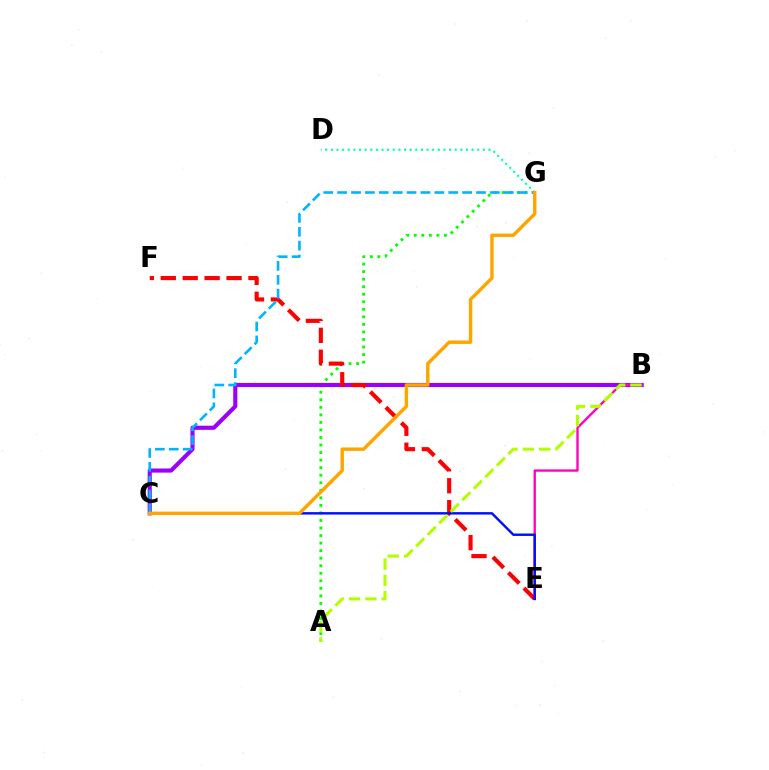{('A', 'G'): [{'color': '#08ff00', 'line_style': 'dotted', 'thickness': 2.05}], ('D', 'G'): [{'color': '#00ff9d', 'line_style': 'dotted', 'thickness': 1.53}], ('B', 'C'): [{'color': '#9b00ff', 'line_style': 'solid', 'thickness': 2.97}], ('B', 'E'): [{'color': '#ff00bd', 'line_style': 'solid', 'thickness': 1.69}], ('E', 'F'): [{'color': '#ff0000', 'line_style': 'dashed', 'thickness': 2.98}], ('C', 'E'): [{'color': '#0010ff', 'line_style': 'solid', 'thickness': 1.76}], ('A', 'B'): [{'color': '#b3ff00', 'line_style': 'dashed', 'thickness': 2.22}], ('C', 'G'): [{'color': '#00b5ff', 'line_style': 'dashed', 'thickness': 1.89}, {'color': '#ffa500', 'line_style': 'solid', 'thickness': 2.46}]}